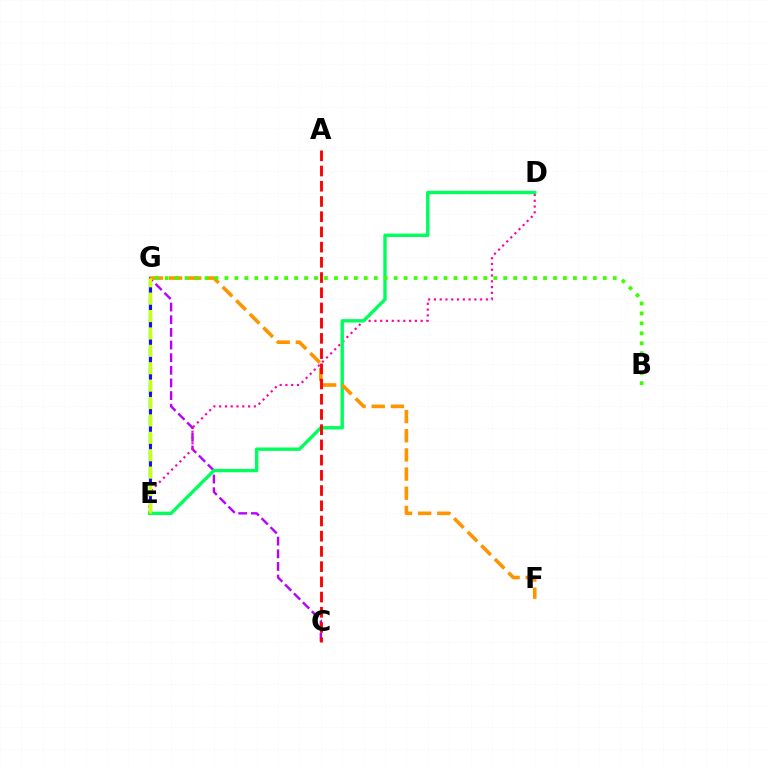{('C', 'G'): [{'color': '#b900ff', 'line_style': 'dashed', 'thickness': 1.72}], ('E', 'G'): [{'color': '#0074ff', 'line_style': 'dashed', 'thickness': 2.3}, {'color': '#00fff6', 'line_style': 'solid', 'thickness': 1.79}, {'color': '#2500ff', 'line_style': 'solid', 'thickness': 2.08}, {'color': '#d1ff00', 'line_style': 'dashed', 'thickness': 2.36}], ('D', 'E'): [{'color': '#ff00ac', 'line_style': 'dotted', 'thickness': 1.57}, {'color': '#00ff5c', 'line_style': 'solid', 'thickness': 2.45}], ('F', 'G'): [{'color': '#ff9400', 'line_style': 'dashed', 'thickness': 2.6}], ('A', 'C'): [{'color': '#ff0000', 'line_style': 'dashed', 'thickness': 2.07}], ('B', 'G'): [{'color': '#3dff00', 'line_style': 'dotted', 'thickness': 2.71}]}